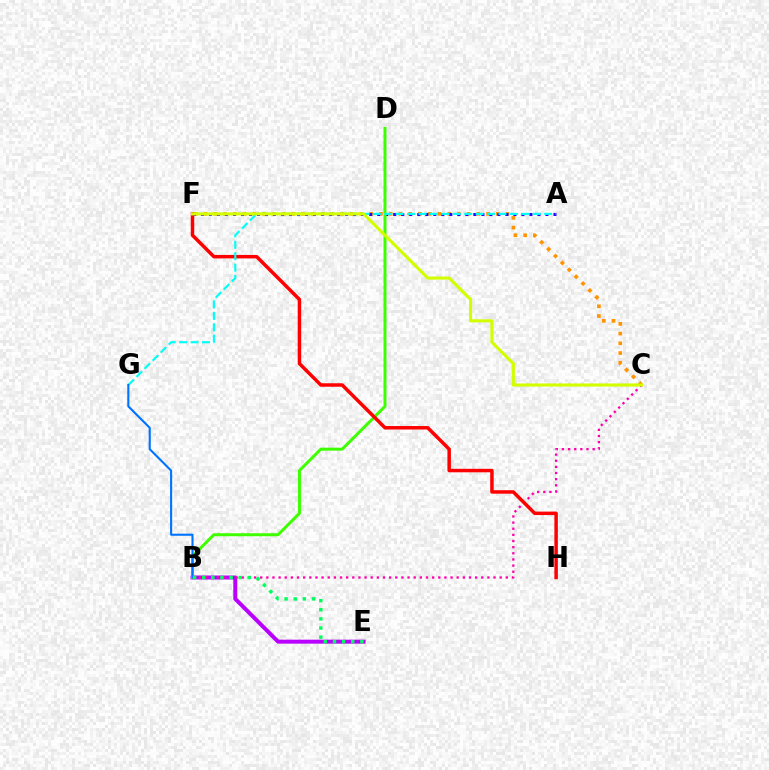{('C', 'F'): [{'color': '#ff9400', 'line_style': 'dotted', 'thickness': 2.65}, {'color': '#d1ff00', 'line_style': 'solid', 'thickness': 2.23}], ('B', 'E'): [{'color': '#b900ff', 'line_style': 'solid', 'thickness': 2.87}, {'color': '#00ff5c', 'line_style': 'dotted', 'thickness': 2.48}], ('A', 'F'): [{'color': '#2500ff', 'line_style': 'dotted', 'thickness': 2.18}], ('B', 'C'): [{'color': '#ff00ac', 'line_style': 'dotted', 'thickness': 1.67}], ('B', 'D'): [{'color': '#3dff00', 'line_style': 'solid', 'thickness': 2.15}], ('F', 'H'): [{'color': '#ff0000', 'line_style': 'solid', 'thickness': 2.51}], ('A', 'G'): [{'color': '#00fff6', 'line_style': 'dashed', 'thickness': 1.55}], ('B', 'G'): [{'color': '#0074ff', 'line_style': 'solid', 'thickness': 1.52}]}